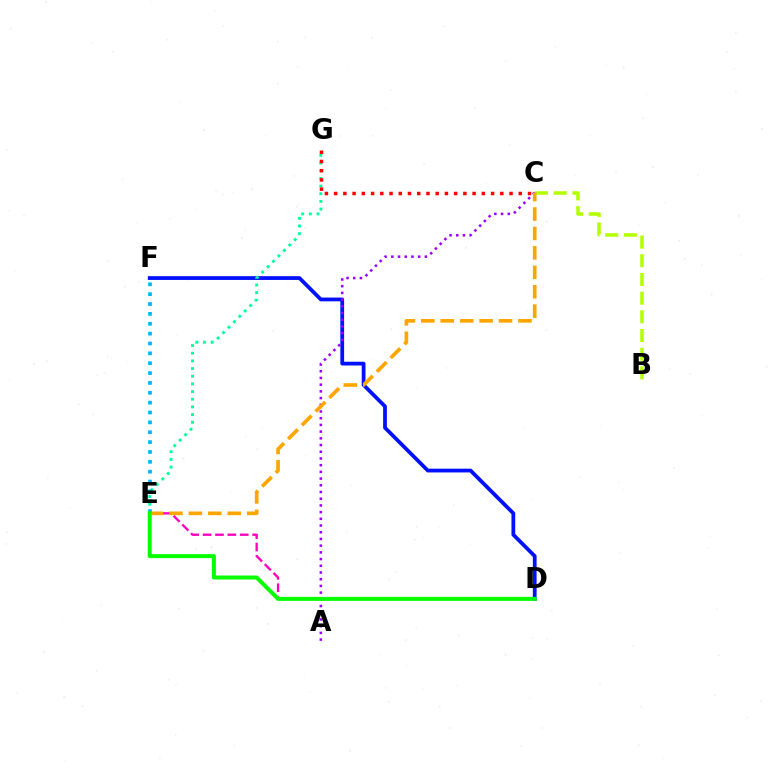{('B', 'C'): [{'color': '#b3ff00', 'line_style': 'dashed', 'thickness': 2.54}], ('D', 'F'): [{'color': '#0010ff', 'line_style': 'solid', 'thickness': 2.71}], ('D', 'E'): [{'color': '#ff00bd', 'line_style': 'dashed', 'thickness': 1.68}, {'color': '#08ff00', 'line_style': 'solid', 'thickness': 2.88}], ('E', 'G'): [{'color': '#00ff9d', 'line_style': 'dotted', 'thickness': 2.08}], ('C', 'G'): [{'color': '#ff0000', 'line_style': 'dotted', 'thickness': 2.51}], ('E', 'F'): [{'color': '#00b5ff', 'line_style': 'dotted', 'thickness': 2.68}], ('A', 'C'): [{'color': '#9b00ff', 'line_style': 'dotted', 'thickness': 1.82}], ('C', 'E'): [{'color': '#ffa500', 'line_style': 'dashed', 'thickness': 2.64}]}